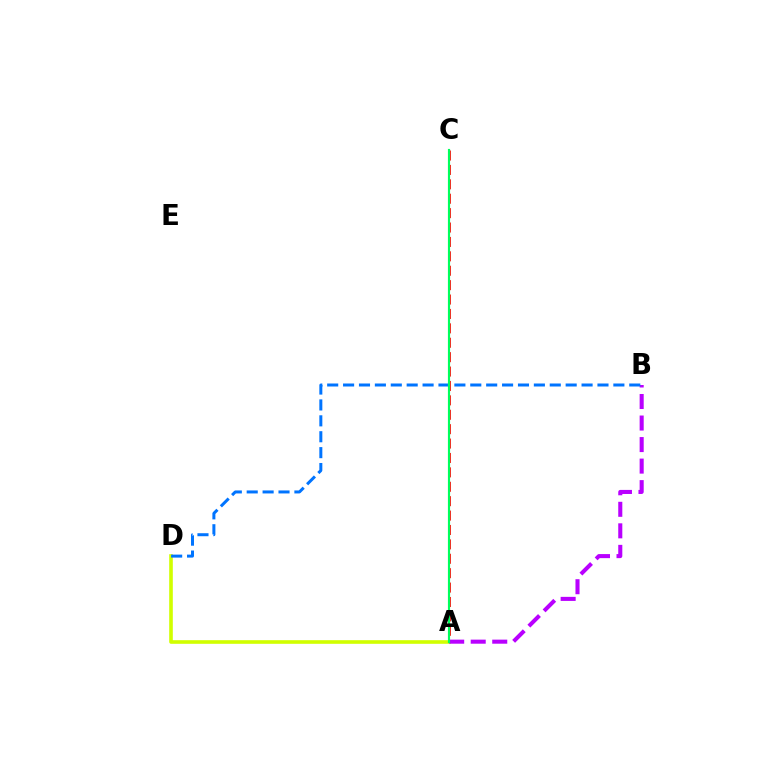{('A', 'D'): [{'color': '#d1ff00', 'line_style': 'solid', 'thickness': 2.61}], ('A', 'C'): [{'color': '#ff0000', 'line_style': 'dashed', 'thickness': 1.96}, {'color': '#00ff5c', 'line_style': 'solid', 'thickness': 1.56}], ('A', 'B'): [{'color': '#b900ff', 'line_style': 'dashed', 'thickness': 2.92}], ('B', 'D'): [{'color': '#0074ff', 'line_style': 'dashed', 'thickness': 2.16}]}